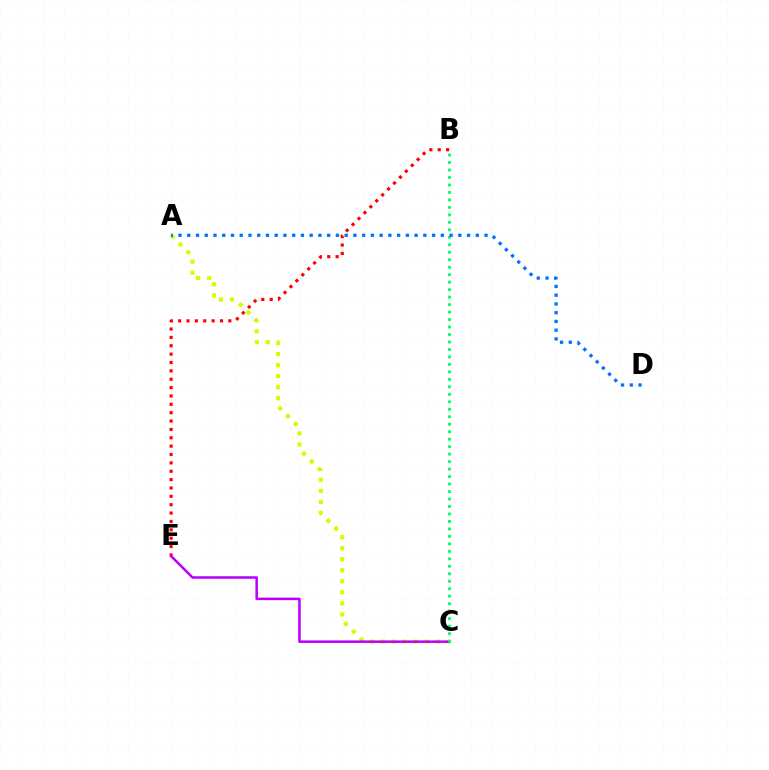{('A', 'C'): [{'color': '#d1ff00', 'line_style': 'dotted', 'thickness': 3.0}], ('B', 'E'): [{'color': '#ff0000', 'line_style': 'dotted', 'thickness': 2.27}], ('C', 'E'): [{'color': '#b900ff', 'line_style': 'solid', 'thickness': 1.82}], ('B', 'C'): [{'color': '#00ff5c', 'line_style': 'dotted', 'thickness': 2.03}], ('A', 'D'): [{'color': '#0074ff', 'line_style': 'dotted', 'thickness': 2.38}]}